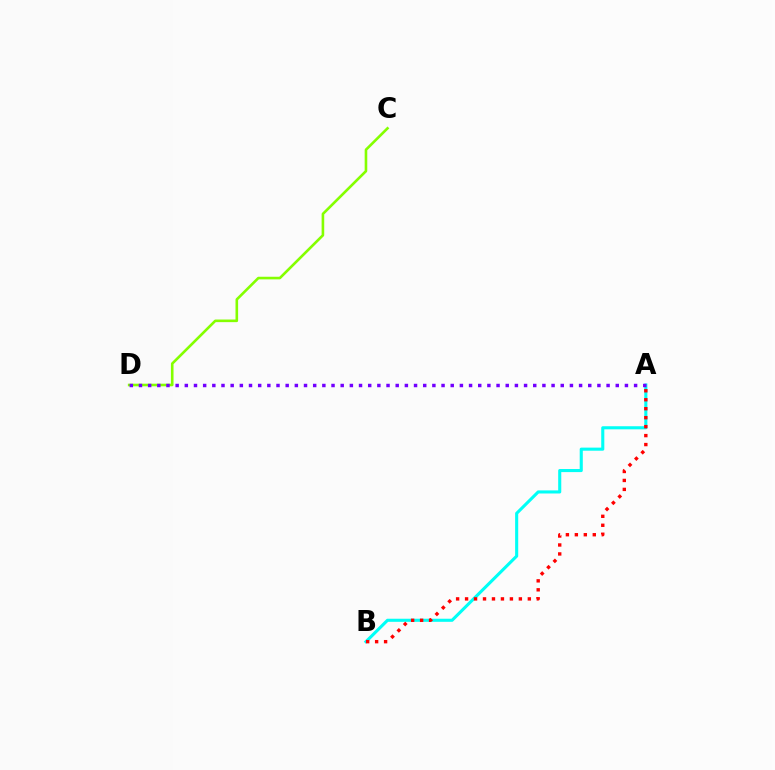{('C', 'D'): [{'color': '#84ff00', 'line_style': 'solid', 'thickness': 1.88}], ('A', 'B'): [{'color': '#00fff6', 'line_style': 'solid', 'thickness': 2.22}, {'color': '#ff0000', 'line_style': 'dotted', 'thickness': 2.44}], ('A', 'D'): [{'color': '#7200ff', 'line_style': 'dotted', 'thickness': 2.49}]}